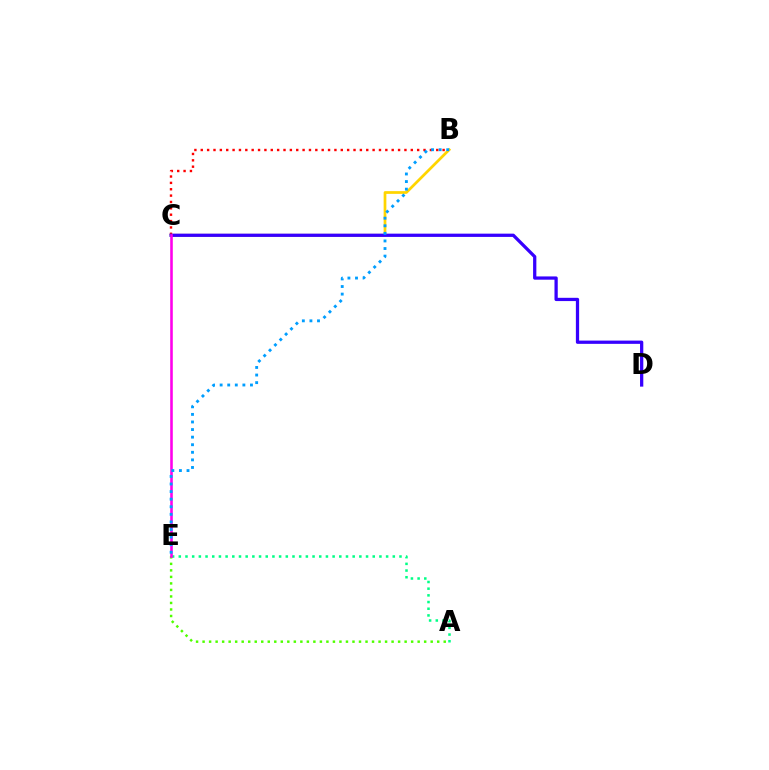{('B', 'C'): [{'color': '#ff0000', 'line_style': 'dotted', 'thickness': 1.73}, {'color': '#ffd500', 'line_style': 'solid', 'thickness': 1.97}], ('A', 'E'): [{'color': '#4fff00', 'line_style': 'dotted', 'thickness': 1.77}, {'color': '#00ff86', 'line_style': 'dotted', 'thickness': 1.82}], ('C', 'D'): [{'color': '#3700ff', 'line_style': 'solid', 'thickness': 2.35}], ('C', 'E'): [{'color': '#ff00ed', 'line_style': 'solid', 'thickness': 1.86}], ('B', 'E'): [{'color': '#009eff', 'line_style': 'dotted', 'thickness': 2.06}]}